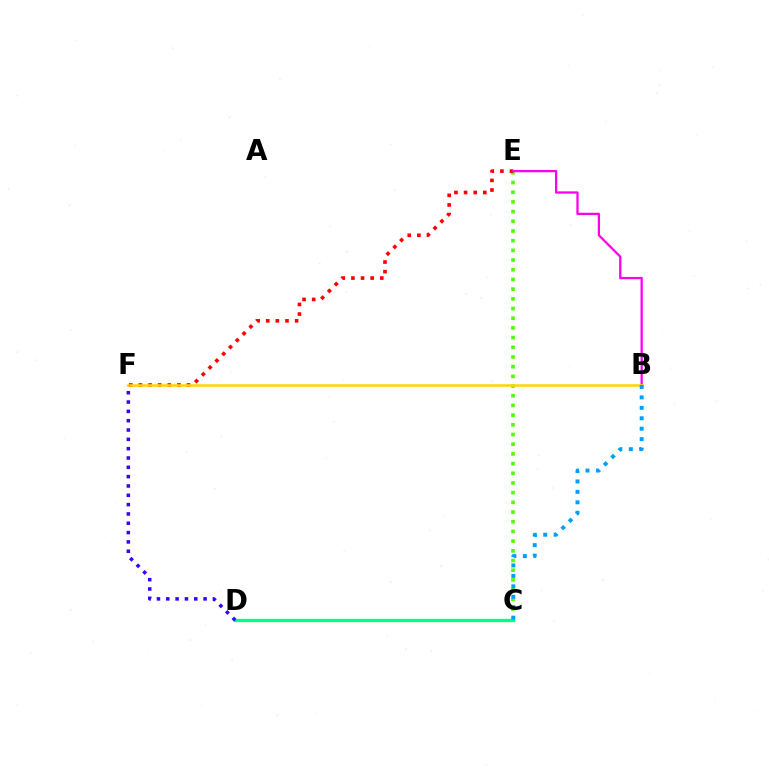{('C', 'E'): [{'color': '#4fff00', 'line_style': 'dotted', 'thickness': 2.63}], ('E', 'F'): [{'color': '#ff0000', 'line_style': 'dotted', 'thickness': 2.61}], ('B', 'E'): [{'color': '#ff00ed', 'line_style': 'solid', 'thickness': 1.64}], ('B', 'F'): [{'color': '#ffd500', 'line_style': 'solid', 'thickness': 1.81}], ('C', 'D'): [{'color': '#00ff86', 'line_style': 'solid', 'thickness': 2.36}], ('D', 'F'): [{'color': '#3700ff', 'line_style': 'dotted', 'thickness': 2.53}], ('B', 'C'): [{'color': '#009eff', 'line_style': 'dotted', 'thickness': 2.84}]}